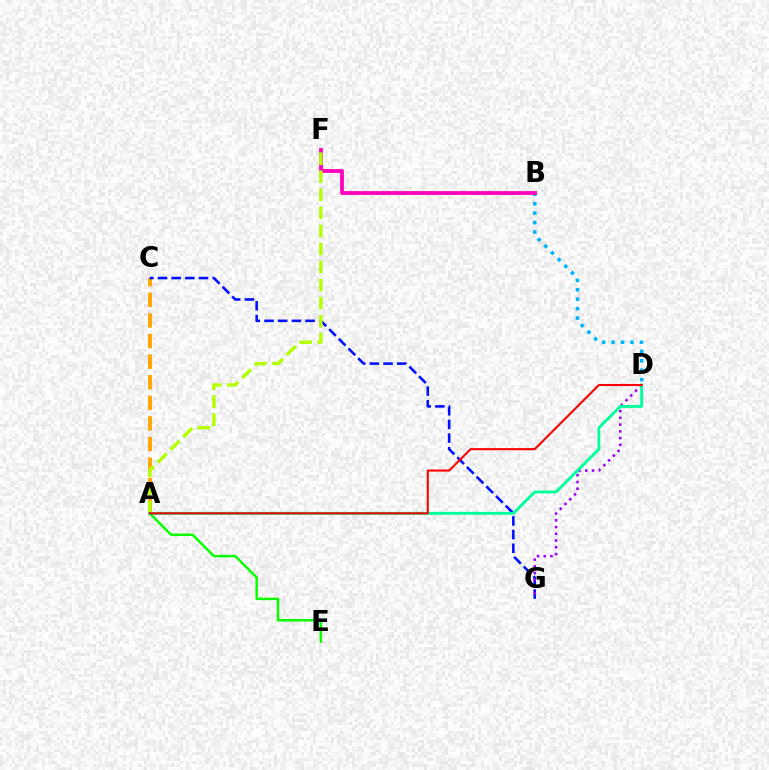{('A', 'C'): [{'color': '#ffa500', 'line_style': 'dashed', 'thickness': 2.8}], ('C', 'G'): [{'color': '#0010ff', 'line_style': 'dashed', 'thickness': 1.86}], ('A', 'E'): [{'color': '#08ff00', 'line_style': 'solid', 'thickness': 1.78}], ('B', 'D'): [{'color': '#00b5ff', 'line_style': 'dotted', 'thickness': 2.56}], ('D', 'G'): [{'color': '#9b00ff', 'line_style': 'dotted', 'thickness': 1.83}], ('B', 'F'): [{'color': '#ff00bd', 'line_style': 'solid', 'thickness': 2.73}], ('A', 'F'): [{'color': '#b3ff00', 'line_style': 'dashed', 'thickness': 2.45}], ('A', 'D'): [{'color': '#00ff9d', 'line_style': 'solid', 'thickness': 2.1}, {'color': '#ff0000', 'line_style': 'solid', 'thickness': 1.5}]}